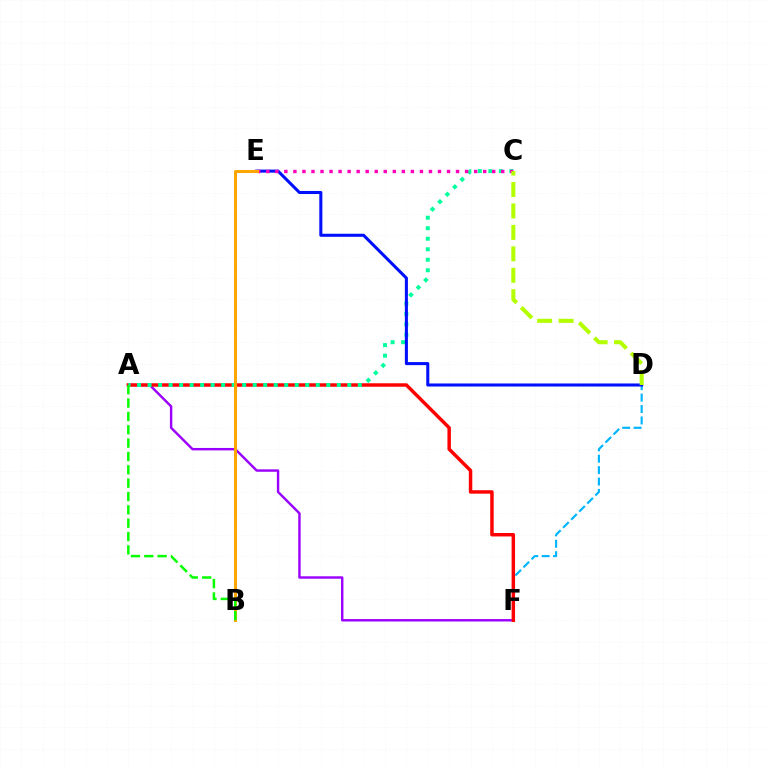{('A', 'F'): [{'color': '#9b00ff', 'line_style': 'solid', 'thickness': 1.74}, {'color': '#ff0000', 'line_style': 'solid', 'thickness': 2.49}], ('D', 'F'): [{'color': '#00b5ff', 'line_style': 'dashed', 'thickness': 1.55}], ('A', 'C'): [{'color': '#00ff9d', 'line_style': 'dotted', 'thickness': 2.86}], ('D', 'E'): [{'color': '#0010ff', 'line_style': 'solid', 'thickness': 2.2}], ('C', 'E'): [{'color': '#ff00bd', 'line_style': 'dotted', 'thickness': 2.46}], ('B', 'E'): [{'color': '#ffa500', 'line_style': 'solid', 'thickness': 2.15}], ('C', 'D'): [{'color': '#b3ff00', 'line_style': 'dashed', 'thickness': 2.91}], ('A', 'B'): [{'color': '#08ff00', 'line_style': 'dashed', 'thickness': 1.81}]}